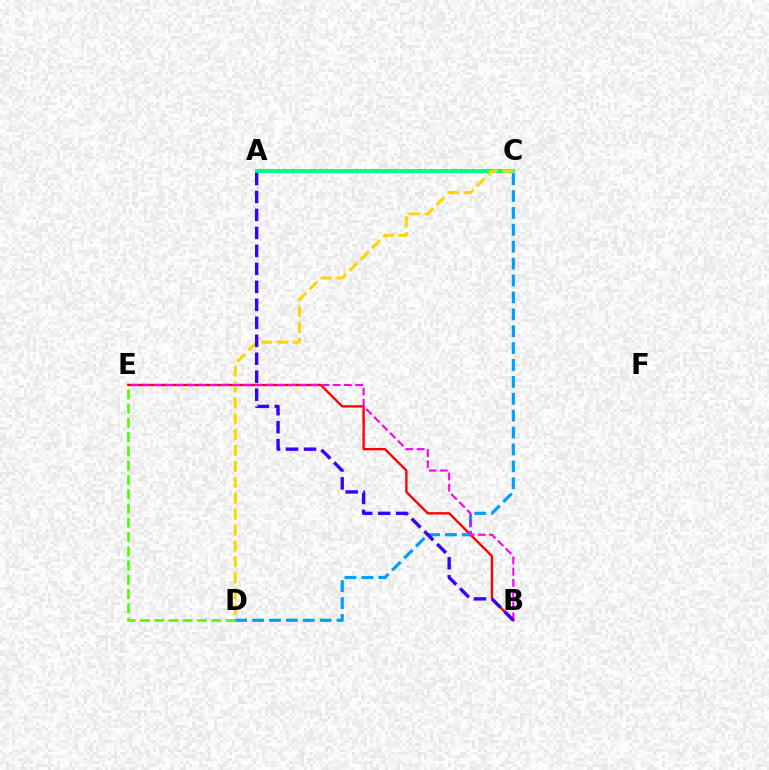{('A', 'C'): [{'color': '#00ff86', 'line_style': 'solid', 'thickness': 2.85}], ('B', 'E'): [{'color': '#ff0000', 'line_style': 'solid', 'thickness': 1.69}, {'color': '#ff00ed', 'line_style': 'dashed', 'thickness': 1.52}], ('D', 'E'): [{'color': '#4fff00', 'line_style': 'dashed', 'thickness': 1.94}], ('C', 'D'): [{'color': '#009eff', 'line_style': 'dashed', 'thickness': 2.29}, {'color': '#ffd500', 'line_style': 'dashed', 'thickness': 2.16}], ('A', 'B'): [{'color': '#3700ff', 'line_style': 'dashed', 'thickness': 2.44}]}